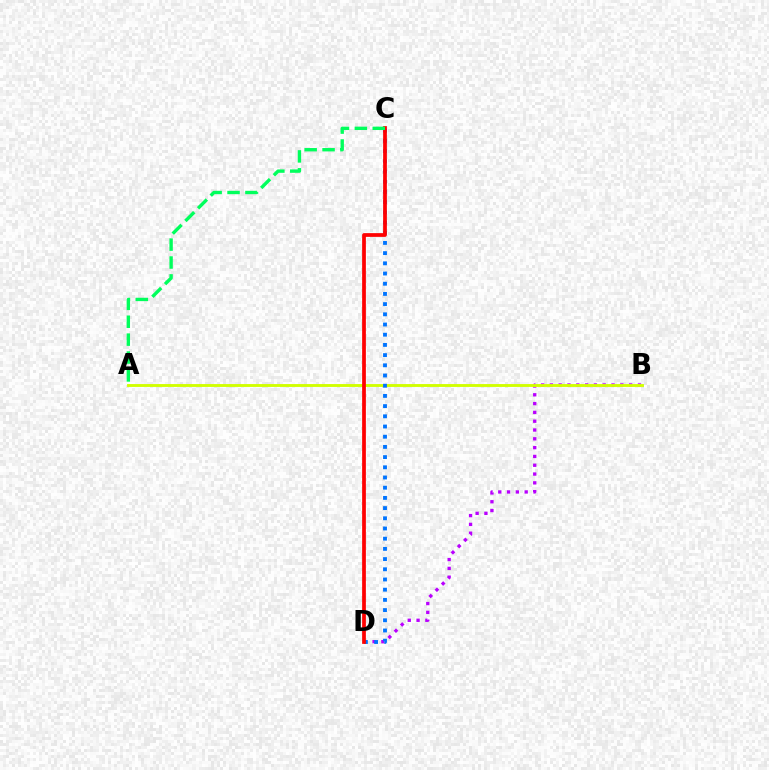{('B', 'D'): [{'color': '#b900ff', 'line_style': 'dotted', 'thickness': 2.39}], ('A', 'B'): [{'color': '#d1ff00', 'line_style': 'solid', 'thickness': 2.06}], ('C', 'D'): [{'color': '#0074ff', 'line_style': 'dotted', 'thickness': 2.77}, {'color': '#ff0000', 'line_style': 'solid', 'thickness': 2.69}], ('A', 'C'): [{'color': '#00ff5c', 'line_style': 'dashed', 'thickness': 2.43}]}